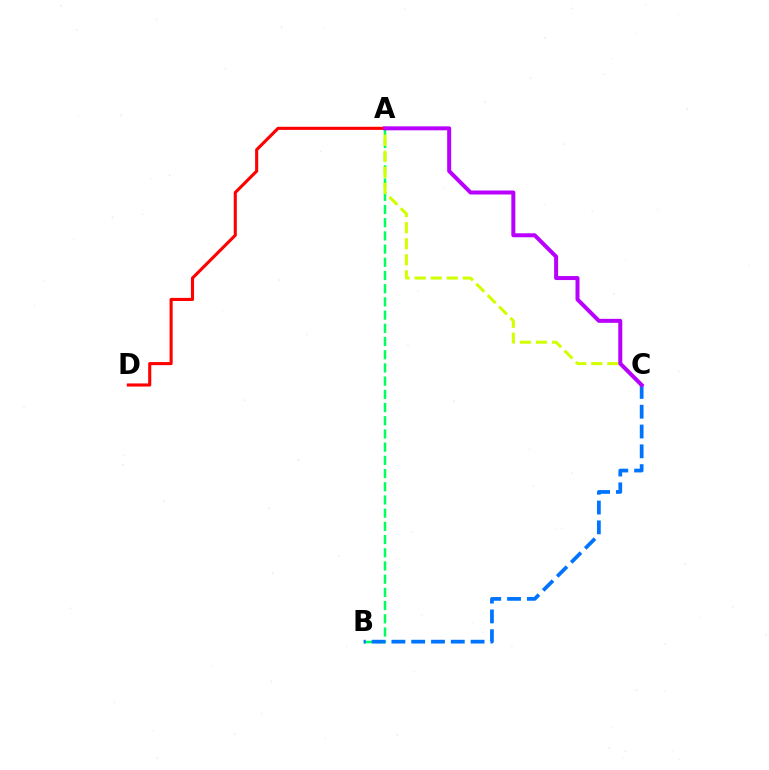{('A', 'B'): [{'color': '#00ff5c', 'line_style': 'dashed', 'thickness': 1.79}], ('A', 'D'): [{'color': '#ff0000', 'line_style': 'solid', 'thickness': 2.24}], ('A', 'C'): [{'color': '#d1ff00', 'line_style': 'dashed', 'thickness': 2.18}, {'color': '#b900ff', 'line_style': 'solid', 'thickness': 2.87}], ('B', 'C'): [{'color': '#0074ff', 'line_style': 'dashed', 'thickness': 2.69}]}